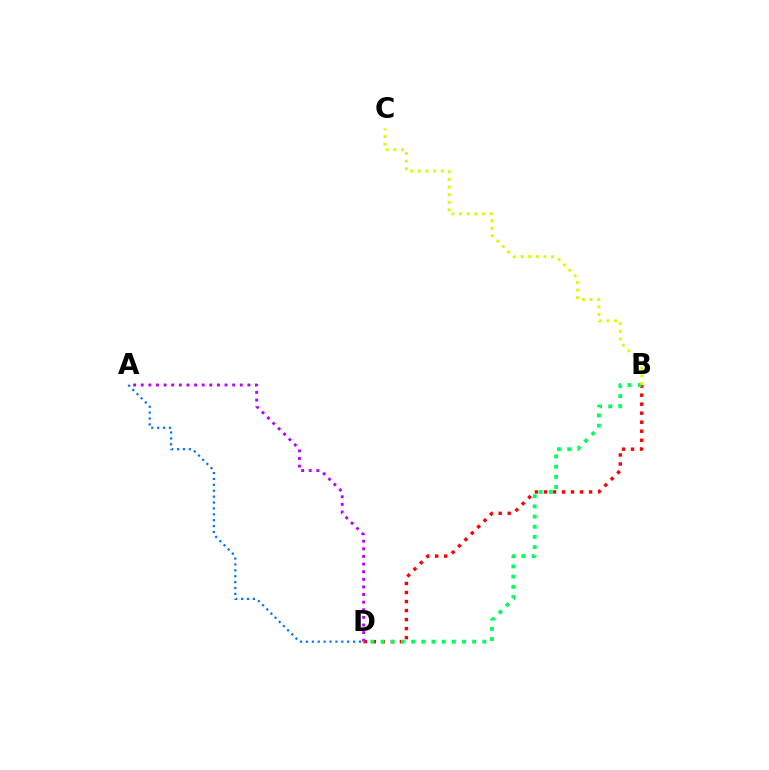{('B', 'D'): [{'color': '#ff0000', 'line_style': 'dotted', 'thickness': 2.45}, {'color': '#00ff5c', 'line_style': 'dotted', 'thickness': 2.77}], ('A', 'D'): [{'color': '#b900ff', 'line_style': 'dotted', 'thickness': 2.07}, {'color': '#0074ff', 'line_style': 'dotted', 'thickness': 1.6}], ('B', 'C'): [{'color': '#d1ff00', 'line_style': 'dotted', 'thickness': 2.08}]}